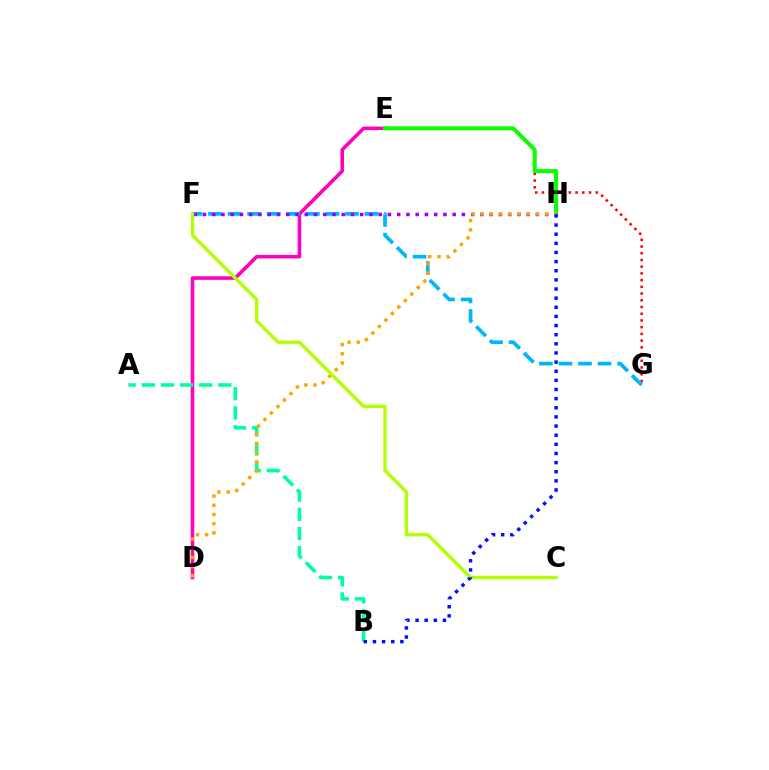{('D', 'E'): [{'color': '#ff00bd', 'line_style': 'solid', 'thickness': 2.57}], ('E', 'G'): [{'color': '#ff0000', 'line_style': 'dotted', 'thickness': 1.83}], ('F', 'G'): [{'color': '#00b5ff', 'line_style': 'dashed', 'thickness': 2.66}], ('A', 'B'): [{'color': '#00ff9d', 'line_style': 'dashed', 'thickness': 2.6}], ('E', 'H'): [{'color': '#08ff00', 'line_style': 'solid', 'thickness': 2.89}], ('F', 'H'): [{'color': '#9b00ff', 'line_style': 'dotted', 'thickness': 2.51}], ('D', 'H'): [{'color': '#ffa500', 'line_style': 'dotted', 'thickness': 2.5}], ('C', 'F'): [{'color': '#b3ff00', 'line_style': 'solid', 'thickness': 2.42}], ('B', 'H'): [{'color': '#0010ff', 'line_style': 'dotted', 'thickness': 2.48}]}